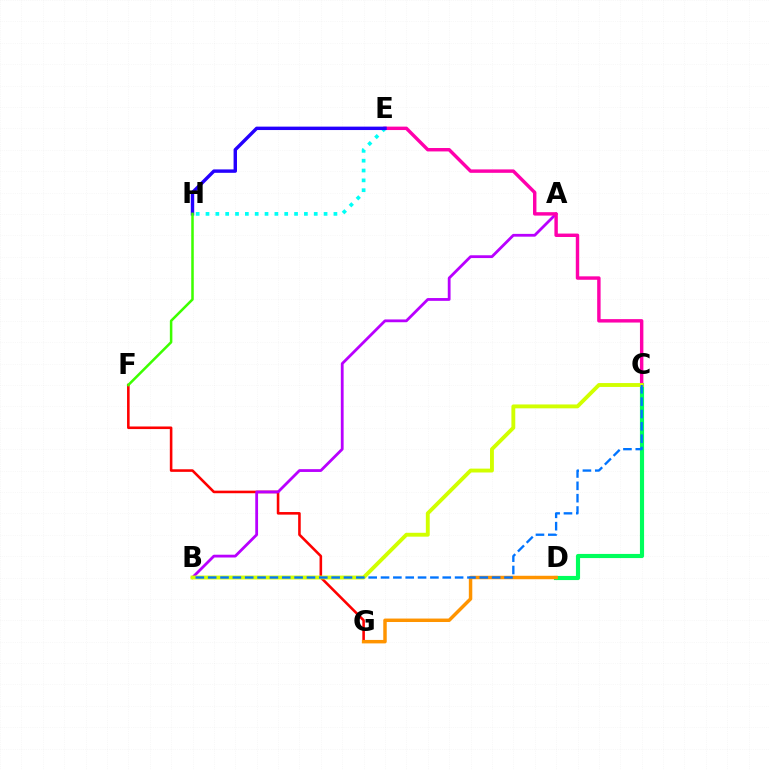{('F', 'G'): [{'color': '#ff0000', 'line_style': 'solid', 'thickness': 1.86}], ('C', 'D'): [{'color': '#00ff5c', 'line_style': 'solid', 'thickness': 2.98}], ('D', 'G'): [{'color': '#ff9400', 'line_style': 'solid', 'thickness': 2.49}], ('E', 'H'): [{'color': '#00fff6', 'line_style': 'dotted', 'thickness': 2.67}, {'color': '#2500ff', 'line_style': 'solid', 'thickness': 2.46}], ('A', 'B'): [{'color': '#b900ff', 'line_style': 'solid', 'thickness': 2.01}], ('C', 'E'): [{'color': '#ff00ac', 'line_style': 'solid', 'thickness': 2.47}], ('B', 'C'): [{'color': '#d1ff00', 'line_style': 'solid', 'thickness': 2.79}, {'color': '#0074ff', 'line_style': 'dashed', 'thickness': 1.68}], ('F', 'H'): [{'color': '#3dff00', 'line_style': 'solid', 'thickness': 1.82}]}